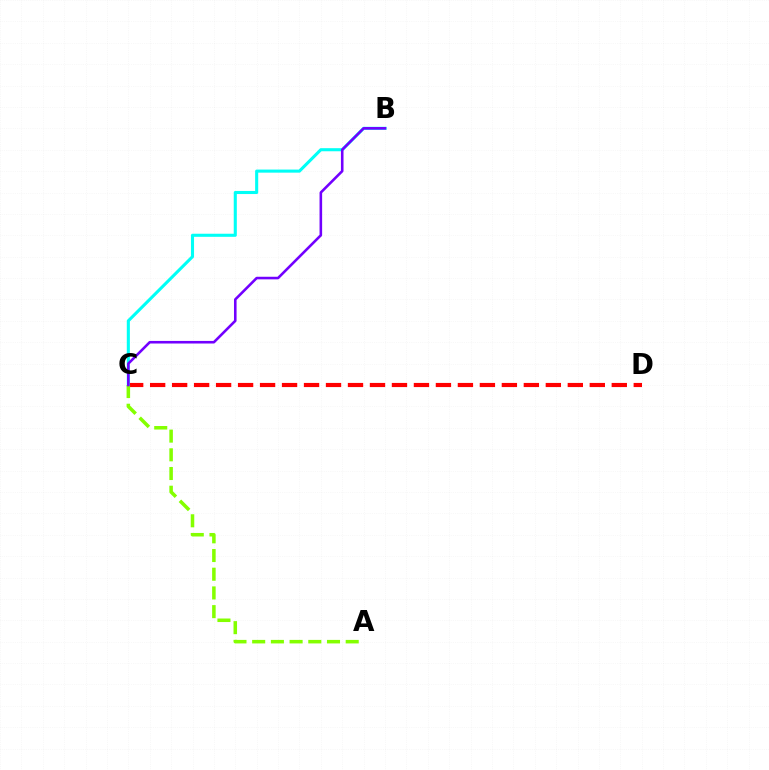{('C', 'D'): [{'color': '#ff0000', 'line_style': 'dashed', 'thickness': 2.99}], ('B', 'C'): [{'color': '#00fff6', 'line_style': 'solid', 'thickness': 2.22}, {'color': '#7200ff', 'line_style': 'solid', 'thickness': 1.86}], ('A', 'C'): [{'color': '#84ff00', 'line_style': 'dashed', 'thickness': 2.54}]}